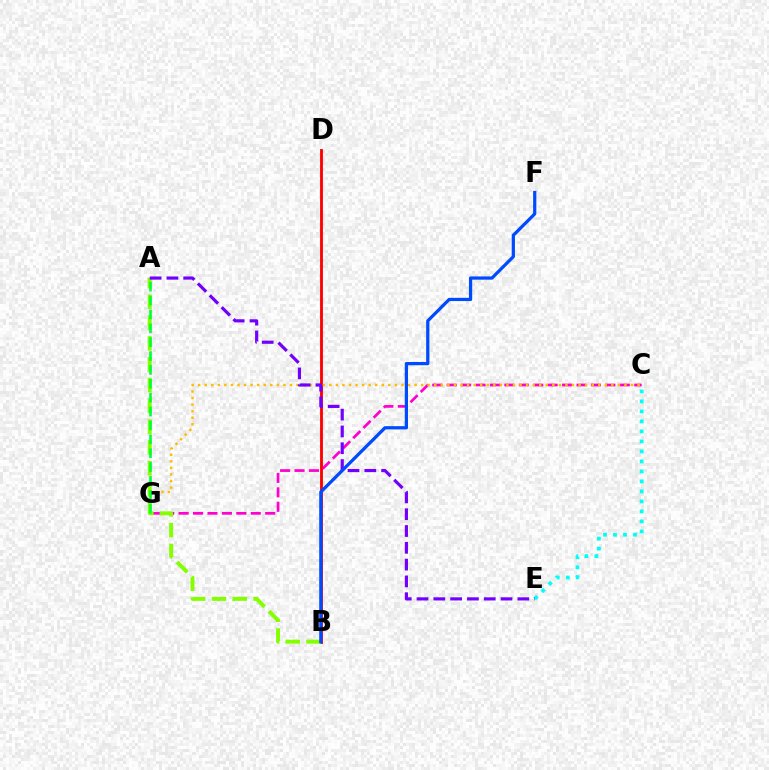{('C', 'G'): [{'color': '#ff00cf', 'line_style': 'dashed', 'thickness': 1.96}, {'color': '#ffbd00', 'line_style': 'dotted', 'thickness': 1.78}], ('C', 'E'): [{'color': '#00fff6', 'line_style': 'dotted', 'thickness': 2.72}], ('B', 'D'): [{'color': '#ff0000', 'line_style': 'solid', 'thickness': 2.06}], ('A', 'B'): [{'color': '#84ff00', 'line_style': 'dashed', 'thickness': 2.83}], ('A', 'G'): [{'color': '#00ff39', 'line_style': 'dashed', 'thickness': 1.88}], ('A', 'E'): [{'color': '#7200ff', 'line_style': 'dashed', 'thickness': 2.28}], ('B', 'F'): [{'color': '#004bff', 'line_style': 'solid', 'thickness': 2.33}]}